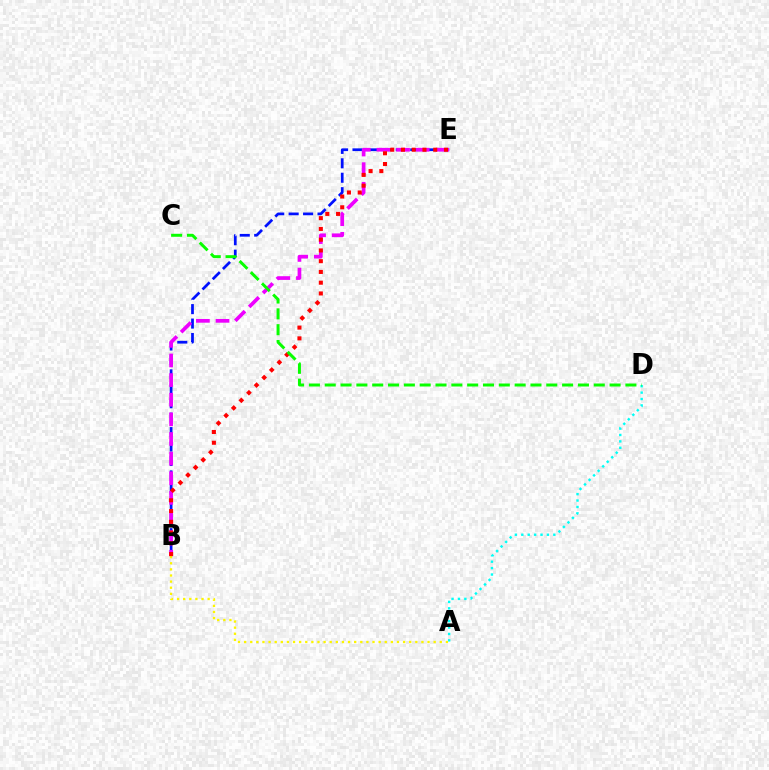{('B', 'E'): [{'color': '#0010ff', 'line_style': 'dashed', 'thickness': 1.96}, {'color': '#ee00ff', 'line_style': 'dashed', 'thickness': 2.67}, {'color': '#ff0000', 'line_style': 'dotted', 'thickness': 2.92}], ('A', 'B'): [{'color': '#fcf500', 'line_style': 'dotted', 'thickness': 1.66}], ('A', 'D'): [{'color': '#00fff6', 'line_style': 'dotted', 'thickness': 1.74}], ('C', 'D'): [{'color': '#08ff00', 'line_style': 'dashed', 'thickness': 2.15}]}